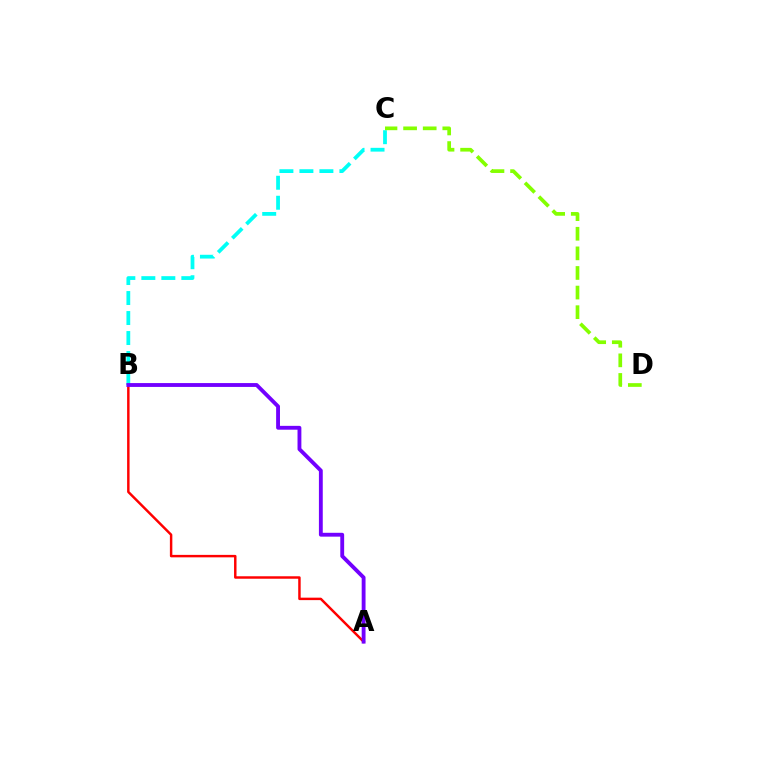{('A', 'B'): [{'color': '#ff0000', 'line_style': 'solid', 'thickness': 1.77}, {'color': '#7200ff', 'line_style': 'solid', 'thickness': 2.77}], ('B', 'C'): [{'color': '#00fff6', 'line_style': 'dashed', 'thickness': 2.72}], ('C', 'D'): [{'color': '#84ff00', 'line_style': 'dashed', 'thickness': 2.66}]}